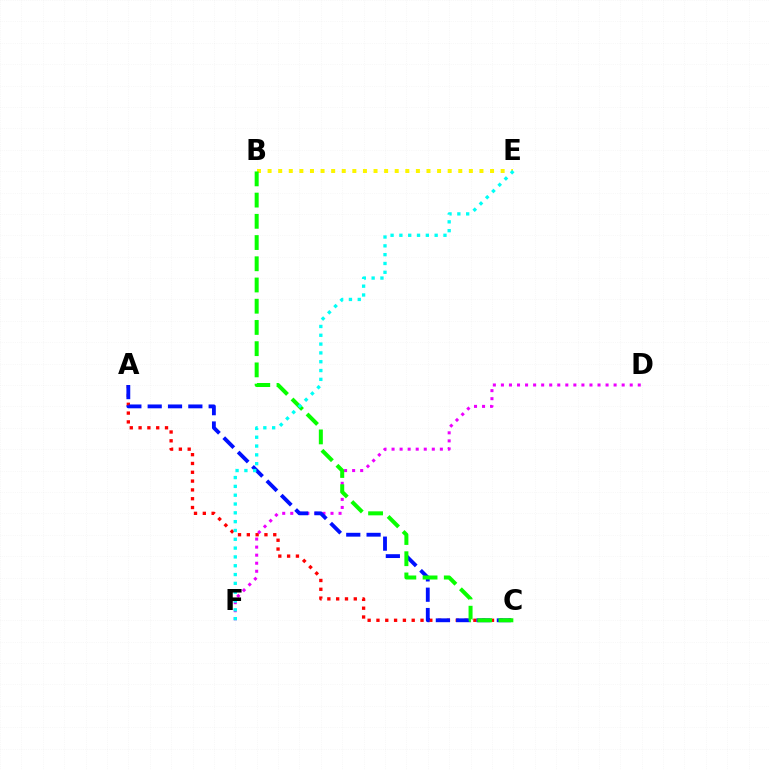{('A', 'C'): [{'color': '#ff0000', 'line_style': 'dotted', 'thickness': 2.39}, {'color': '#0010ff', 'line_style': 'dashed', 'thickness': 2.76}], ('D', 'F'): [{'color': '#ee00ff', 'line_style': 'dotted', 'thickness': 2.19}], ('B', 'E'): [{'color': '#fcf500', 'line_style': 'dotted', 'thickness': 2.88}], ('B', 'C'): [{'color': '#08ff00', 'line_style': 'dashed', 'thickness': 2.88}], ('E', 'F'): [{'color': '#00fff6', 'line_style': 'dotted', 'thickness': 2.4}]}